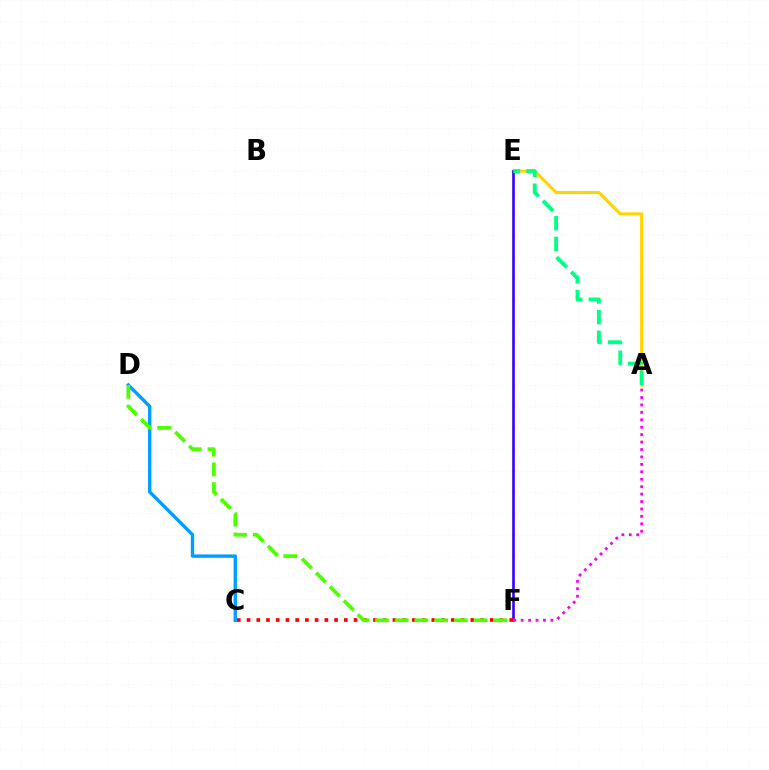{('A', 'E'): [{'color': '#ffd500', 'line_style': 'solid', 'thickness': 2.22}, {'color': '#00ff86', 'line_style': 'dashed', 'thickness': 2.81}], ('E', 'F'): [{'color': '#3700ff', 'line_style': 'solid', 'thickness': 1.9}], ('C', 'D'): [{'color': '#009eff', 'line_style': 'solid', 'thickness': 2.43}], ('A', 'F'): [{'color': '#ff00ed', 'line_style': 'dotted', 'thickness': 2.02}], ('C', 'F'): [{'color': '#ff0000', 'line_style': 'dotted', 'thickness': 2.64}], ('D', 'F'): [{'color': '#4fff00', 'line_style': 'dashed', 'thickness': 2.68}]}